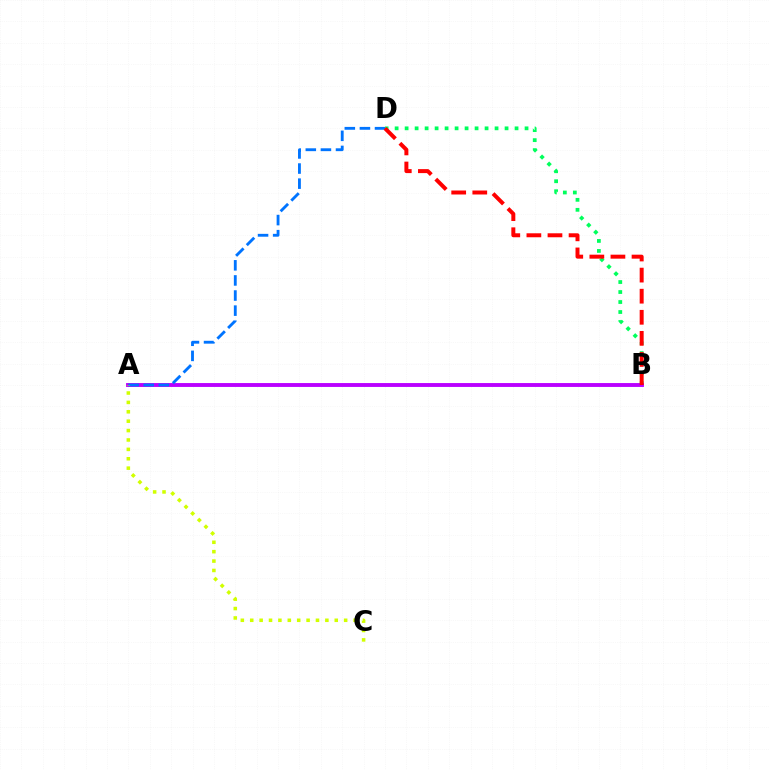{('B', 'D'): [{'color': '#00ff5c', 'line_style': 'dotted', 'thickness': 2.72}, {'color': '#ff0000', 'line_style': 'dashed', 'thickness': 2.86}], ('A', 'B'): [{'color': '#b900ff', 'line_style': 'solid', 'thickness': 2.8}], ('A', 'D'): [{'color': '#0074ff', 'line_style': 'dashed', 'thickness': 2.05}], ('A', 'C'): [{'color': '#d1ff00', 'line_style': 'dotted', 'thickness': 2.55}]}